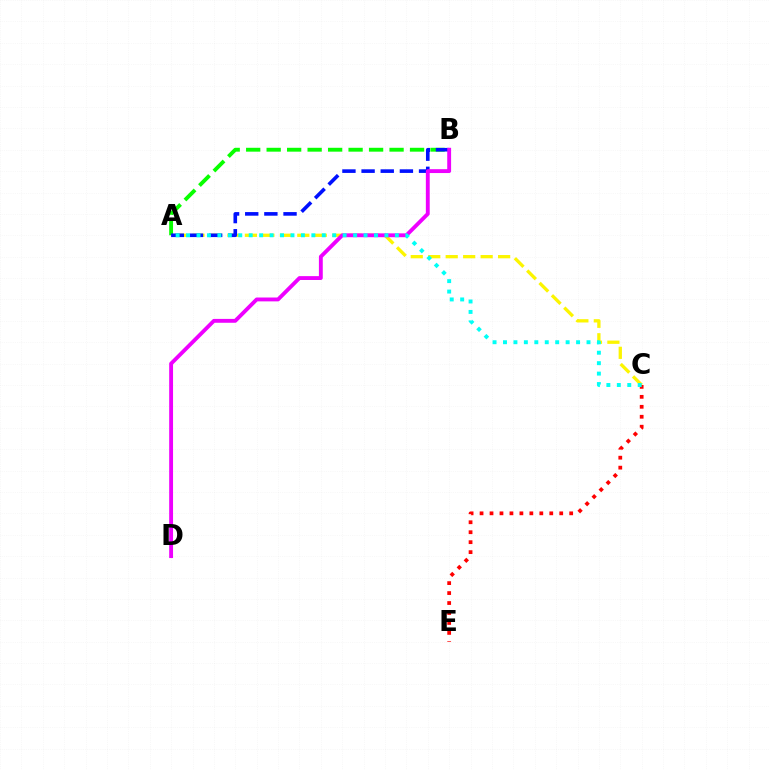{('A', 'B'): [{'color': '#08ff00', 'line_style': 'dashed', 'thickness': 2.78}, {'color': '#0010ff', 'line_style': 'dashed', 'thickness': 2.6}], ('A', 'C'): [{'color': '#fcf500', 'line_style': 'dashed', 'thickness': 2.37}, {'color': '#00fff6', 'line_style': 'dotted', 'thickness': 2.84}], ('B', 'D'): [{'color': '#ee00ff', 'line_style': 'solid', 'thickness': 2.78}], ('C', 'E'): [{'color': '#ff0000', 'line_style': 'dotted', 'thickness': 2.71}]}